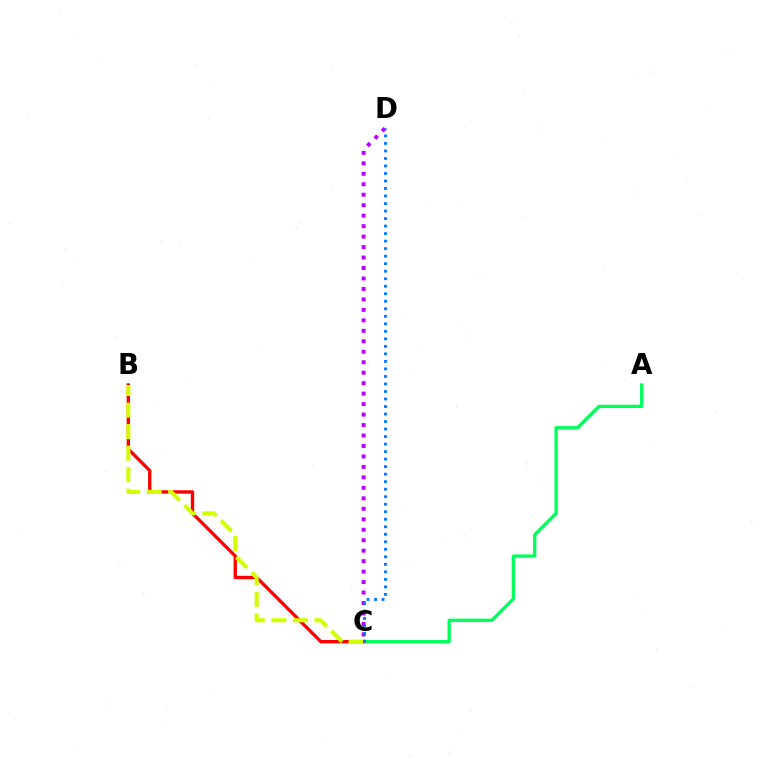{('C', 'D'): [{'color': '#b900ff', 'line_style': 'dotted', 'thickness': 2.84}, {'color': '#0074ff', 'line_style': 'dotted', 'thickness': 2.04}], ('A', 'C'): [{'color': '#00ff5c', 'line_style': 'solid', 'thickness': 2.39}], ('B', 'C'): [{'color': '#ff0000', 'line_style': 'solid', 'thickness': 2.41}, {'color': '#d1ff00', 'line_style': 'dashed', 'thickness': 2.93}]}